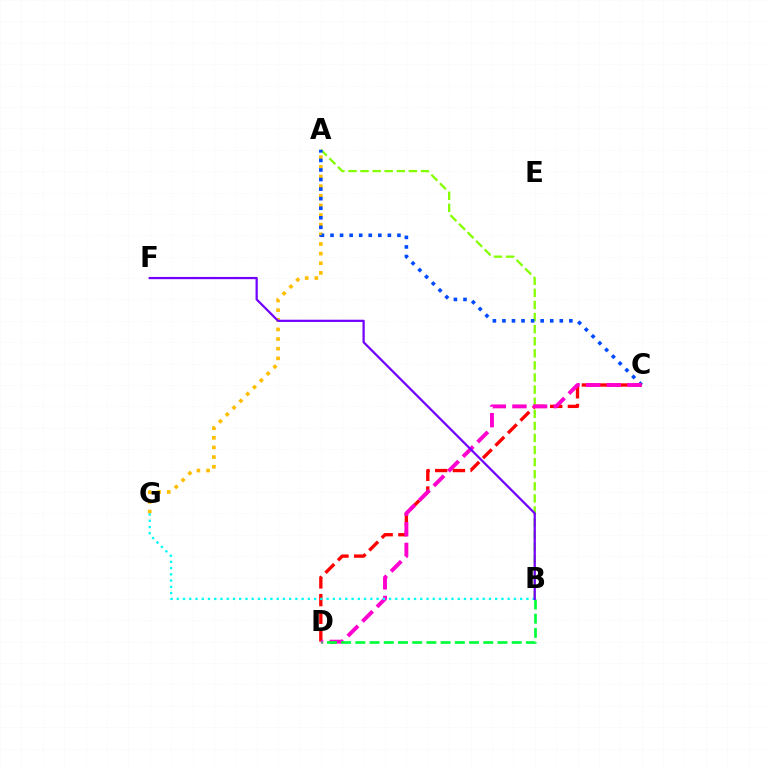{('A', 'B'): [{'color': '#84ff00', 'line_style': 'dashed', 'thickness': 1.64}], ('A', 'G'): [{'color': '#ffbd00', 'line_style': 'dotted', 'thickness': 2.62}], ('A', 'C'): [{'color': '#004bff', 'line_style': 'dotted', 'thickness': 2.6}], ('C', 'D'): [{'color': '#ff0000', 'line_style': 'dashed', 'thickness': 2.4}, {'color': '#ff00cf', 'line_style': 'dashed', 'thickness': 2.8}], ('B', 'D'): [{'color': '#00ff39', 'line_style': 'dashed', 'thickness': 1.93}], ('B', 'G'): [{'color': '#00fff6', 'line_style': 'dotted', 'thickness': 1.7}], ('B', 'F'): [{'color': '#7200ff', 'line_style': 'solid', 'thickness': 1.61}]}